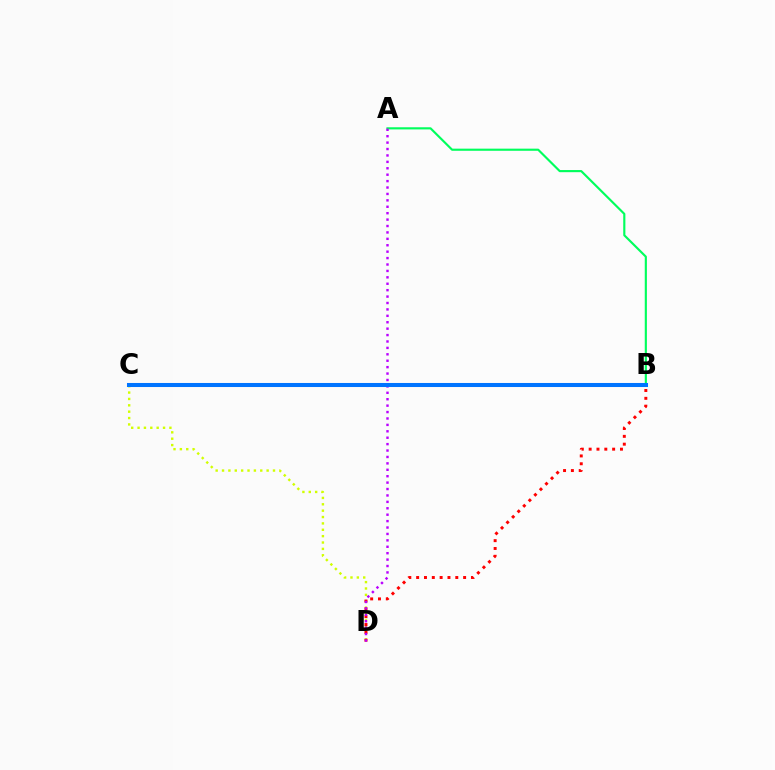{('C', 'D'): [{'color': '#d1ff00', 'line_style': 'dotted', 'thickness': 1.73}], ('A', 'B'): [{'color': '#00ff5c', 'line_style': 'solid', 'thickness': 1.54}], ('B', 'D'): [{'color': '#ff0000', 'line_style': 'dotted', 'thickness': 2.13}], ('A', 'D'): [{'color': '#b900ff', 'line_style': 'dotted', 'thickness': 1.74}], ('B', 'C'): [{'color': '#0074ff', 'line_style': 'solid', 'thickness': 2.91}]}